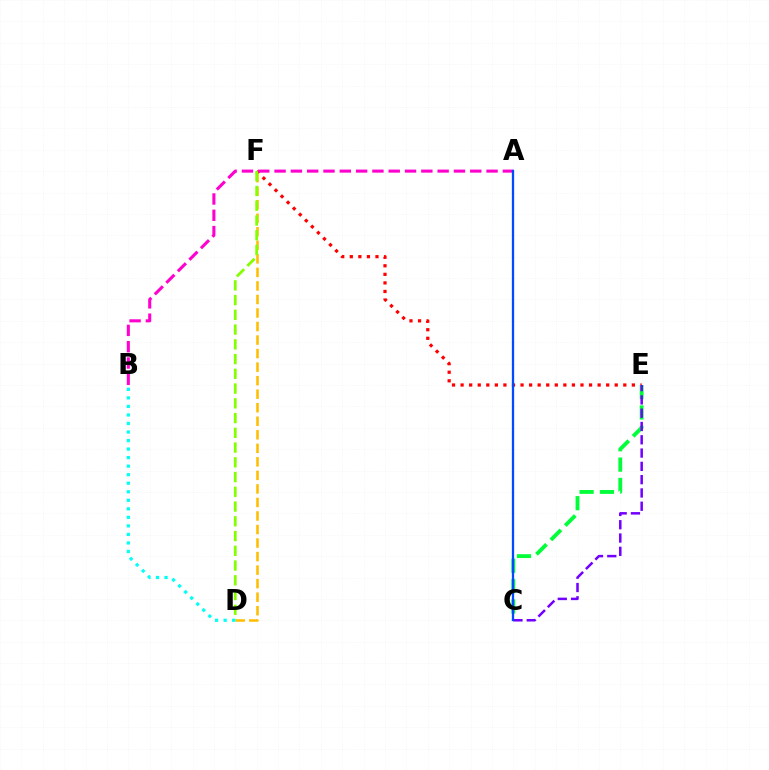{('E', 'F'): [{'color': '#ff0000', 'line_style': 'dotted', 'thickness': 2.33}], ('D', 'F'): [{'color': '#ffbd00', 'line_style': 'dashed', 'thickness': 1.84}, {'color': '#84ff00', 'line_style': 'dashed', 'thickness': 2.0}], ('C', 'E'): [{'color': '#00ff39', 'line_style': 'dashed', 'thickness': 2.76}, {'color': '#7200ff', 'line_style': 'dashed', 'thickness': 1.81}], ('A', 'B'): [{'color': '#ff00cf', 'line_style': 'dashed', 'thickness': 2.22}], ('B', 'D'): [{'color': '#00fff6', 'line_style': 'dotted', 'thickness': 2.32}], ('A', 'C'): [{'color': '#004bff', 'line_style': 'solid', 'thickness': 1.65}]}